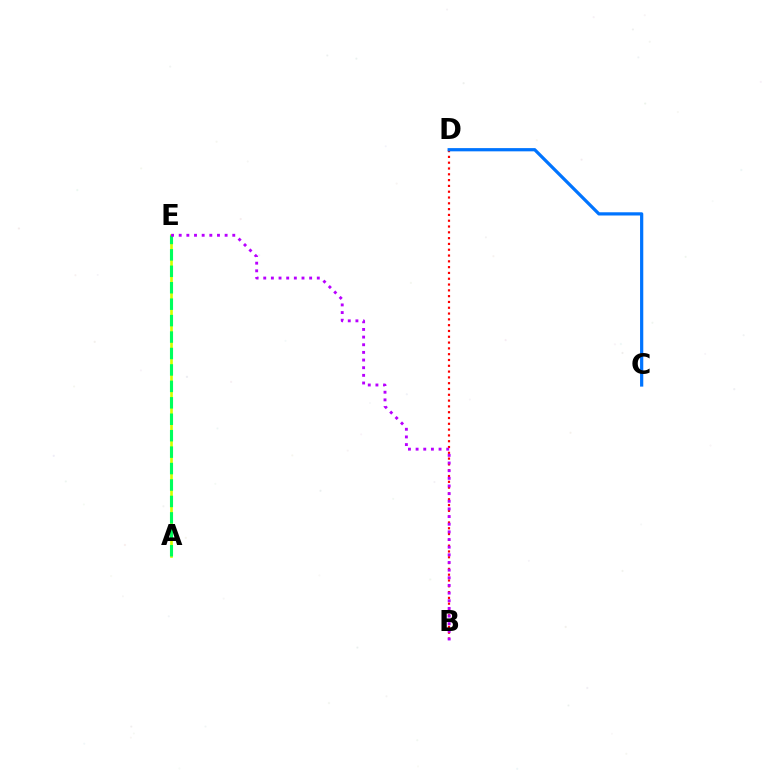{('A', 'E'): [{'color': '#d1ff00', 'line_style': 'solid', 'thickness': 1.92}, {'color': '#00ff5c', 'line_style': 'dashed', 'thickness': 2.23}], ('B', 'D'): [{'color': '#ff0000', 'line_style': 'dotted', 'thickness': 1.58}], ('C', 'D'): [{'color': '#0074ff', 'line_style': 'solid', 'thickness': 2.32}], ('B', 'E'): [{'color': '#b900ff', 'line_style': 'dotted', 'thickness': 2.08}]}